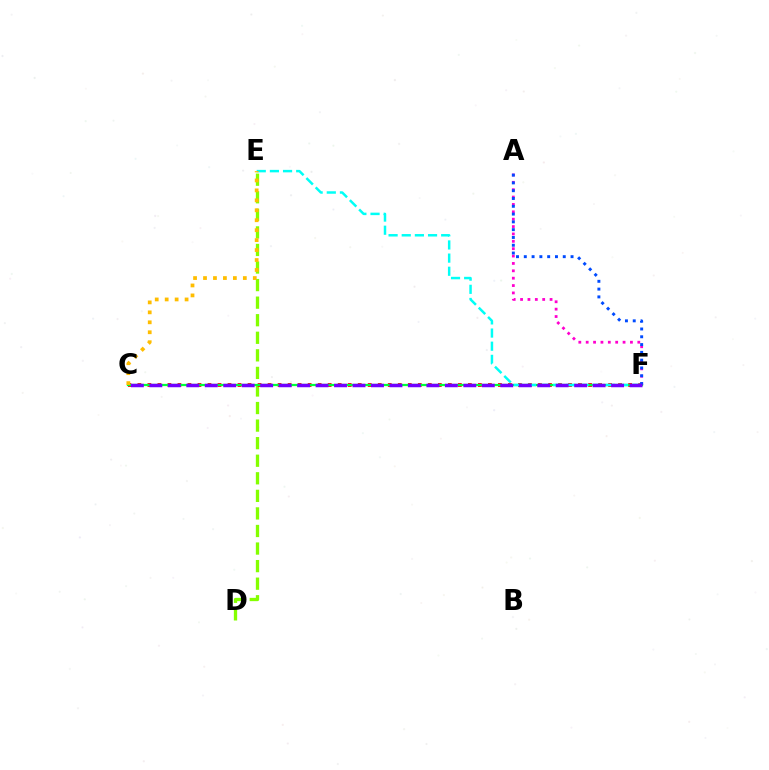{('D', 'E'): [{'color': '#84ff00', 'line_style': 'dashed', 'thickness': 2.39}], ('A', 'F'): [{'color': '#ff00cf', 'line_style': 'dotted', 'thickness': 2.0}, {'color': '#004bff', 'line_style': 'dotted', 'thickness': 2.12}], ('C', 'F'): [{'color': '#ff0000', 'line_style': 'dotted', 'thickness': 2.72}, {'color': '#00ff39', 'line_style': 'solid', 'thickness': 1.61}, {'color': '#7200ff', 'line_style': 'dashed', 'thickness': 2.51}], ('E', 'F'): [{'color': '#00fff6', 'line_style': 'dashed', 'thickness': 1.79}], ('C', 'E'): [{'color': '#ffbd00', 'line_style': 'dotted', 'thickness': 2.7}]}